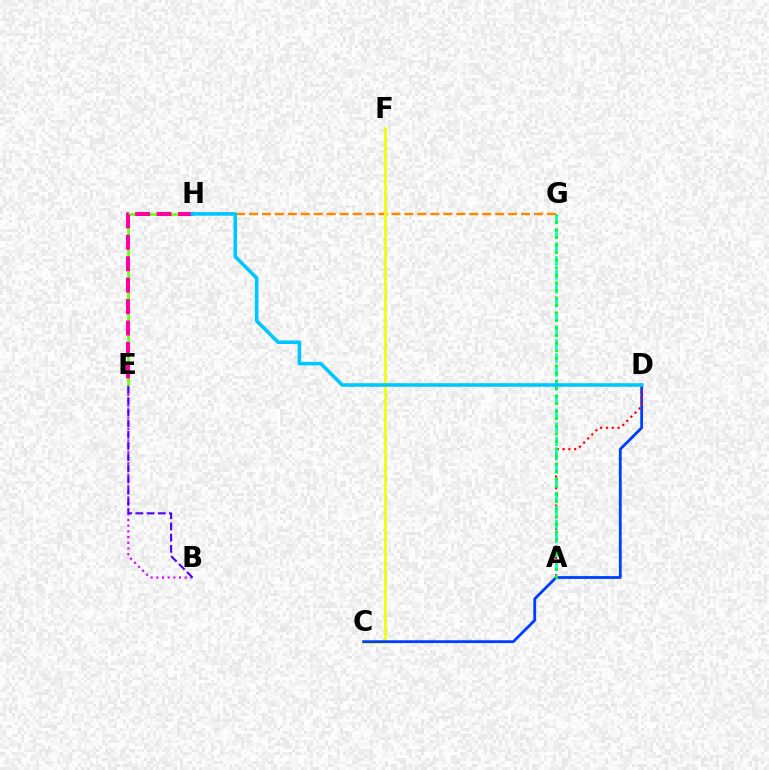{('E', 'H'): [{'color': '#66ff00', 'line_style': 'solid', 'thickness': 1.86}, {'color': '#ff00a0', 'line_style': 'dashed', 'thickness': 2.91}], ('G', 'H'): [{'color': '#ff8800', 'line_style': 'dashed', 'thickness': 1.76}], ('C', 'F'): [{'color': '#eeff00', 'line_style': 'solid', 'thickness': 1.91}], ('C', 'D'): [{'color': '#003fff', 'line_style': 'solid', 'thickness': 2.03}], ('B', 'E'): [{'color': '#d600ff', 'line_style': 'dotted', 'thickness': 1.54}, {'color': '#4f00ff', 'line_style': 'dashed', 'thickness': 1.52}], ('A', 'D'): [{'color': '#ff0000', 'line_style': 'dotted', 'thickness': 1.58}], ('A', 'G'): [{'color': '#00ffaf', 'line_style': 'dashed', 'thickness': 1.88}, {'color': '#00ff27', 'line_style': 'dotted', 'thickness': 2.05}], ('D', 'H'): [{'color': '#00c7ff', 'line_style': 'solid', 'thickness': 2.58}]}